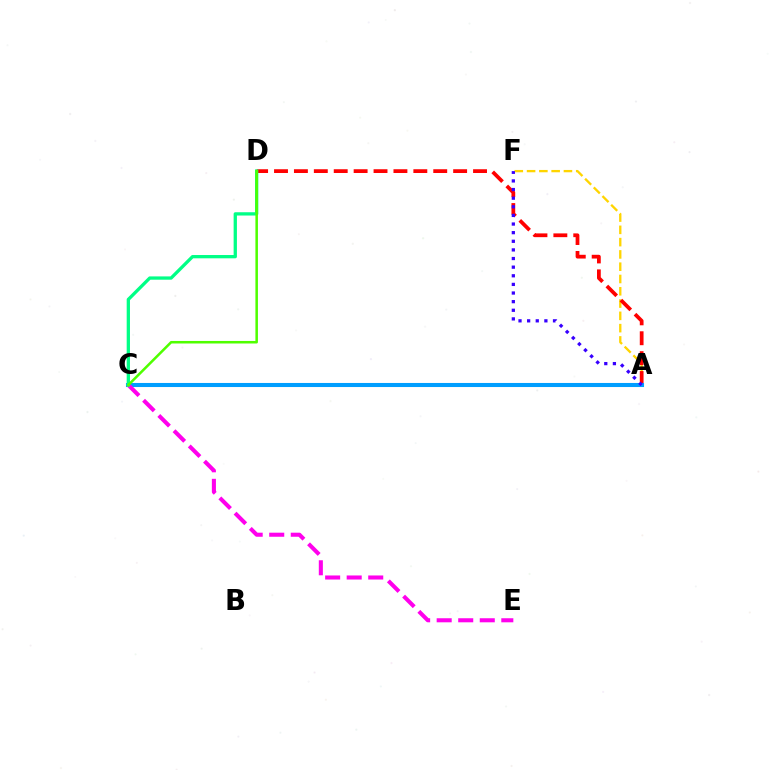{('A', 'F'): [{'color': '#ffd500', 'line_style': 'dashed', 'thickness': 1.67}, {'color': '#3700ff', 'line_style': 'dotted', 'thickness': 2.34}], ('A', 'D'): [{'color': '#ff0000', 'line_style': 'dashed', 'thickness': 2.7}], ('A', 'C'): [{'color': '#009eff', 'line_style': 'solid', 'thickness': 2.93}], ('C', 'E'): [{'color': '#ff00ed', 'line_style': 'dashed', 'thickness': 2.93}], ('C', 'D'): [{'color': '#00ff86', 'line_style': 'solid', 'thickness': 2.37}, {'color': '#4fff00', 'line_style': 'solid', 'thickness': 1.82}]}